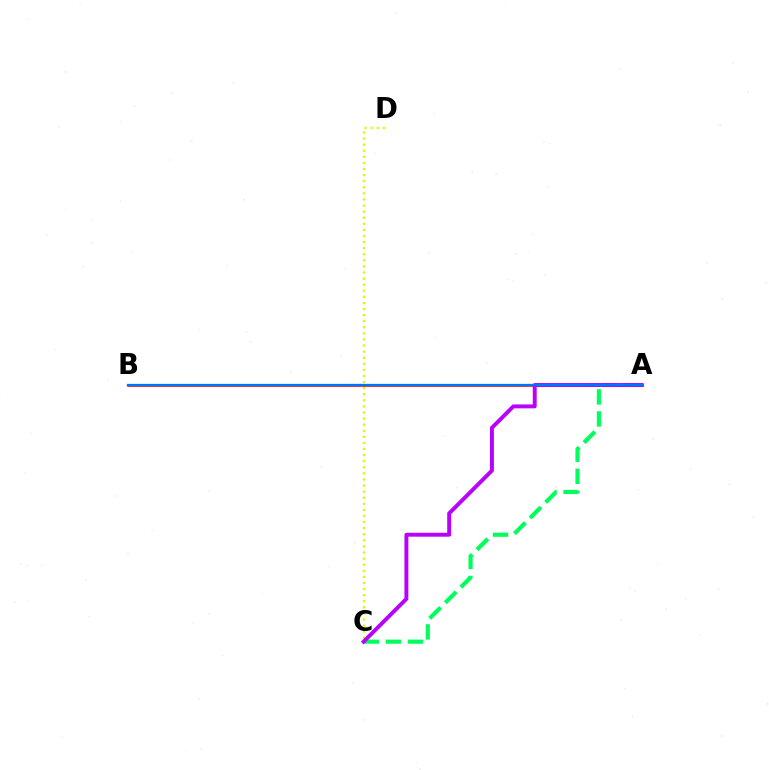{('A', 'B'): [{'color': '#ff0000', 'line_style': 'solid', 'thickness': 1.84}, {'color': '#0074ff', 'line_style': 'solid', 'thickness': 1.65}], ('C', 'D'): [{'color': '#d1ff00', 'line_style': 'dotted', 'thickness': 1.65}], ('A', 'C'): [{'color': '#00ff5c', 'line_style': 'dashed', 'thickness': 3.0}, {'color': '#b900ff', 'line_style': 'solid', 'thickness': 2.82}]}